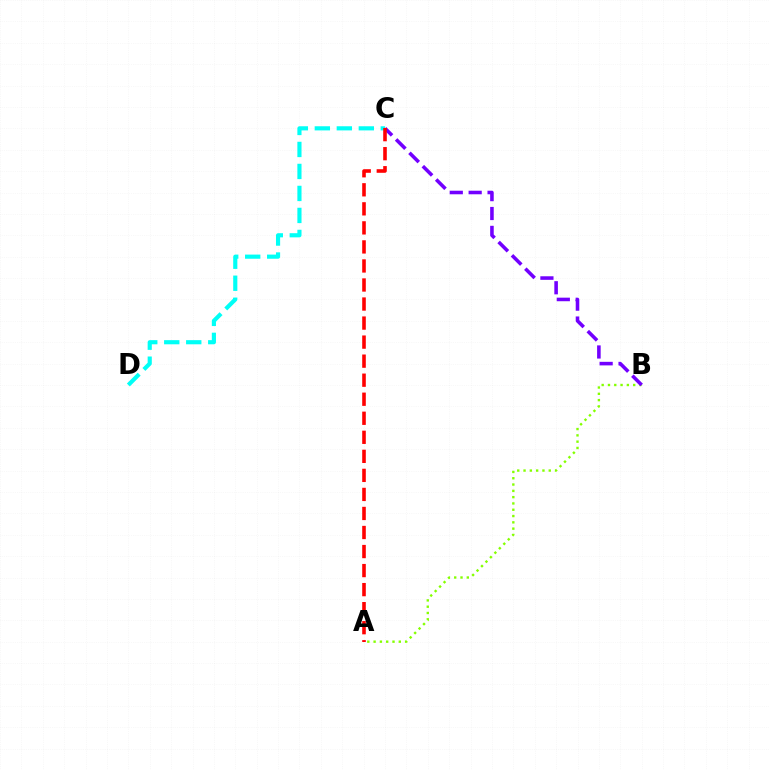{('A', 'B'): [{'color': '#84ff00', 'line_style': 'dotted', 'thickness': 1.71}], ('B', 'C'): [{'color': '#7200ff', 'line_style': 'dashed', 'thickness': 2.57}], ('C', 'D'): [{'color': '#00fff6', 'line_style': 'dashed', 'thickness': 2.99}], ('A', 'C'): [{'color': '#ff0000', 'line_style': 'dashed', 'thickness': 2.59}]}